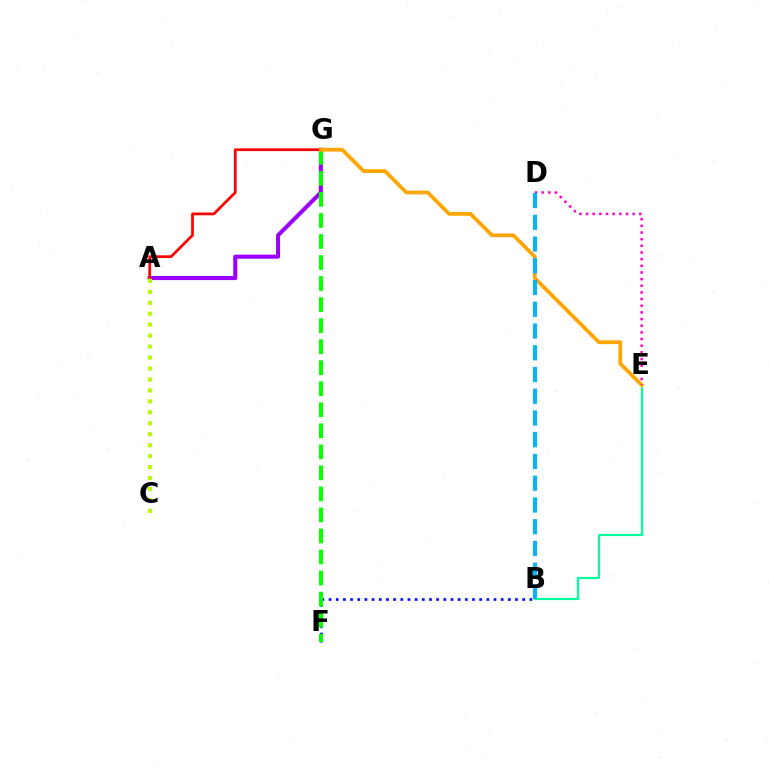{('B', 'F'): [{'color': '#0010ff', 'line_style': 'dotted', 'thickness': 1.95}], ('A', 'G'): [{'color': '#9b00ff', 'line_style': 'solid', 'thickness': 2.93}, {'color': '#ff0000', 'line_style': 'solid', 'thickness': 1.96}], ('F', 'G'): [{'color': '#08ff00', 'line_style': 'dashed', 'thickness': 2.86}], ('B', 'E'): [{'color': '#00ff9d', 'line_style': 'solid', 'thickness': 1.56}], ('A', 'C'): [{'color': '#b3ff00', 'line_style': 'dotted', 'thickness': 2.98}], ('E', 'G'): [{'color': '#ffa500', 'line_style': 'solid', 'thickness': 2.7}], ('D', 'E'): [{'color': '#ff00bd', 'line_style': 'dotted', 'thickness': 1.81}], ('B', 'D'): [{'color': '#00b5ff', 'line_style': 'dashed', 'thickness': 2.95}]}